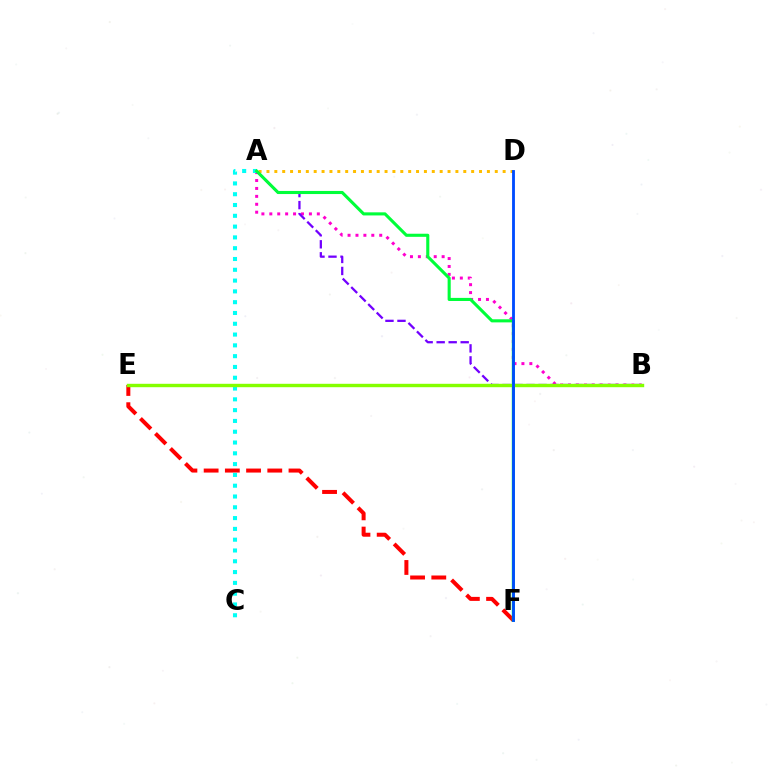{('A', 'B'): [{'color': '#ff00cf', 'line_style': 'dotted', 'thickness': 2.15}, {'color': '#7200ff', 'line_style': 'dashed', 'thickness': 1.63}], ('E', 'F'): [{'color': '#ff0000', 'line_style': 'dashed', 'thickness': 2.88}], ('A', 'D'): [{'color': '#ffbd00', 'line_style': 'dotted', 'thickness': 2.14}], ('A', 'C'): [{'color': '#00fff6', 'line_style': 'dotted', 'thickness': 2.93}], ('A', 'F'): [{'color': '#00ff39', 'line_style': 'solid', 'thickness': 2.23}], ('B', 'E'): [{'color': '#84ff00', 'line_style': 'solid', 'thickness': 2.45}], ('D', 'F'): [{'color': '#004bff', 'line_style': 'solid', 'thickness': 2.05}]}